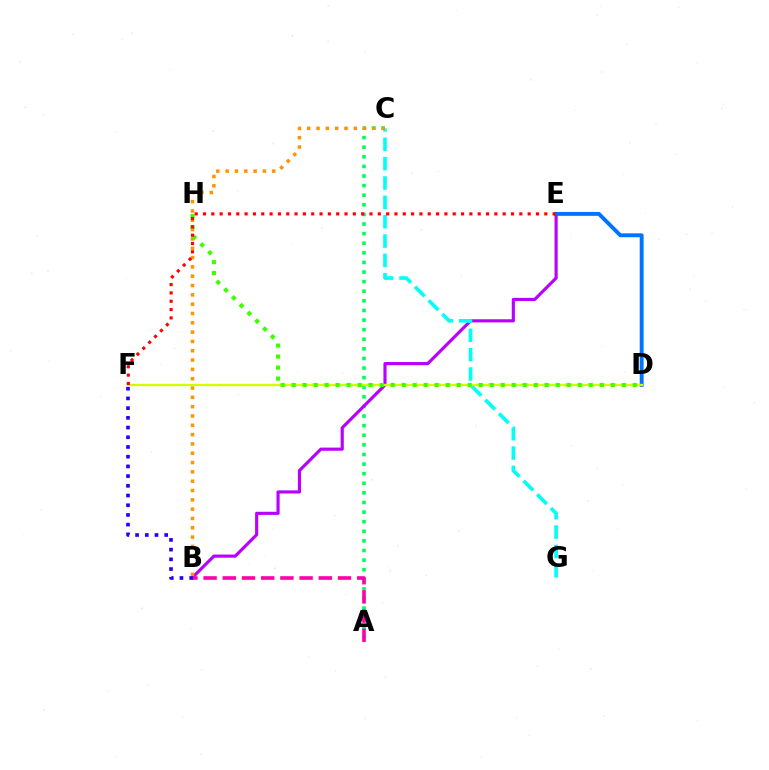{('A', 'C'): [{'color': '#00ff5c', 'line_style': 'dotted', 'thickness': 2.61}], ('B', 'E'): [{'color': '#b900ff', 'line_style': 'solid', 'thickness': 2.26}], ('A', 'B'): [{'color': '#ff00ac', 'line_style': 'dashed', 'thickness': 2.61}], ('C', 'G'): [{'color': '#00fff6', 'line_style': 'dashed', 'thickness': 2.63}], ('D', 'E'): [{'color': '#0074ff', 'line_style': 'solid', 'thickness': 2.8}], ('B', 'C'): [{'color': '#ff9400', 'line_style': 'dotted', 'thickness': 2.53}], ('D', 'F'): [{'color': '#d1ff00', 'line_style': 'solid', 'thickness': 1.69}], ('D', 'H'): [{'color': '#3dff00', 'line_style': 'dotted', 'thickness': 2.99}], ('E', 'F'): [{'color': '#ff0000', 'line_style': 'dotted', 'thickness': 2.26}], ('B', 'F'): [{'color': '#2500ff', 'line_style': 'dotted', 'thickness': 2.64}]}